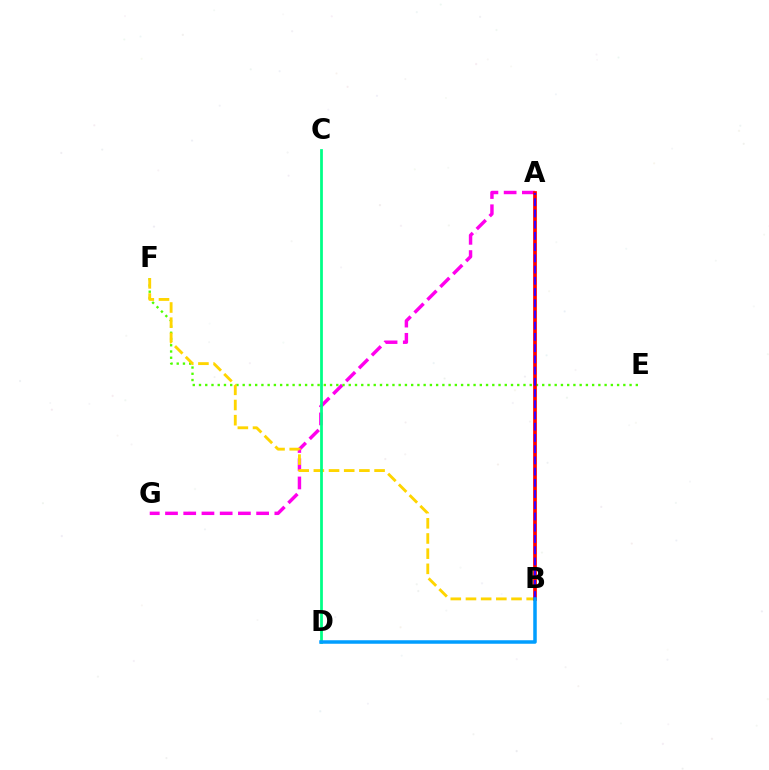{('A', 'G'): [{'color': '#ff00ed', 'line_style': 'dashed', 'thickness': 2.48}], ('E', 'F'): [{'color': '#4fff00', 'line_style': 'dotted', 'thickness': 1.7}], ('B', 'F'): [{'color': '#ffd500', 'line_style': 'dashed', 'thickness': 2.06}], ('C', 'D'): [{'color': '#00ff86', 'line_style': 'solid', 'thickness': 1.99}], ('A', 'B'): [{'color': '#ff0000', 'line_style': 'solid', 'thickness': 2.66}, {'color': '#3700ff', 'line_style': 'dashed', 'thickness': 1.52}], ('B', 'D'): [{'color': '#009eff', 'line_style': 'solid', 'thickness': 2.53}]}